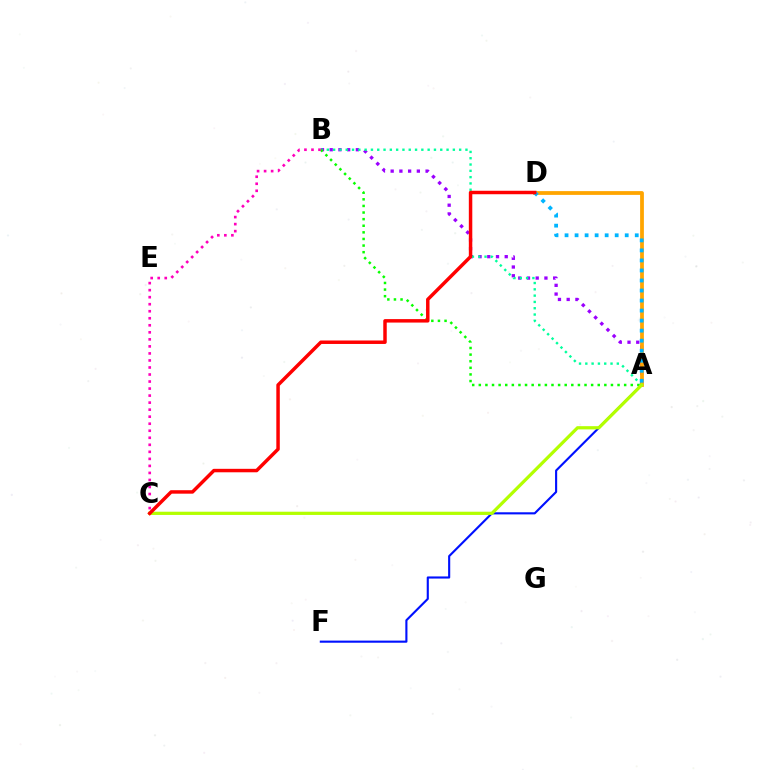{('A', 'B'): [{'color': '#9b00ff', 'line_style': 'dotted', 'thickness': 2.37}, {'color': '#00ff9d', 'line_style': 'dotted', 'thickness': 1.71}, {'color': '#08ff00', 'line_style': 'dotted', 'thickness': 1.8}], ('A', 'F'): [{'color': '#0010ff', 'line_style': 'solid', 'thickness': 1.53}], ('A', 'D'): [{'color': '#ffa500', 'line_style': 'solid', 'thickness': 2.72}, {'color': '#00b5ff', 'line_style': 'dotted', 'thickness': 2.72}], ('A', 'C'): [{'color': '#b3ff00', 'line_style': 'solid', 'thickness': 2.32}], ('B', 'C'): [{'color': '#ff00bd', 'line_style': 'dotted', 'thickness': 1.91}], ('C', 'D'): [{'color': '#ff0000', 'line_style': 'solid', 'thickness': 2.5}]}